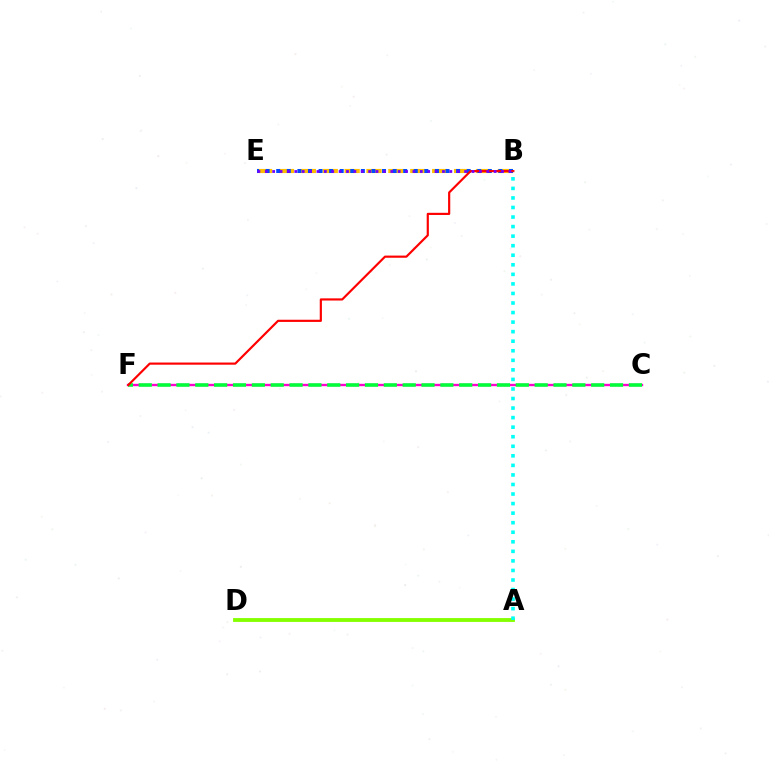{('C', 'F'): [{'color': '#ff00cf', 'line_style': 'solid', 'thickness': 1.71}, {'color': '#00ff39', 'line_style': 'dashed', 'thickness': 2.56}], ('A', 'D'): [{'color': '#84ff00', 'line_style': 'solid', 'thickness': 2.76}], ('B', 'E'): [{'color': '#ffbd00', 'line_style': 'dashed', 'thickness': 2.97}, {'color': '#004bff', 'line_style': 'dotted', 'thickness': 2.87}, {'color': '#7200ff', 'line_style': 'dotted', 'thickness': 2.01}], ('B', 'F'): [{'color': '#ff0000', 'line_style': 'solid', 'thickness': 1.56}], ('A', 'B'): [{'color': '#00fff6', 'line_style': 'dotted', 'thickness': 2.6}]}